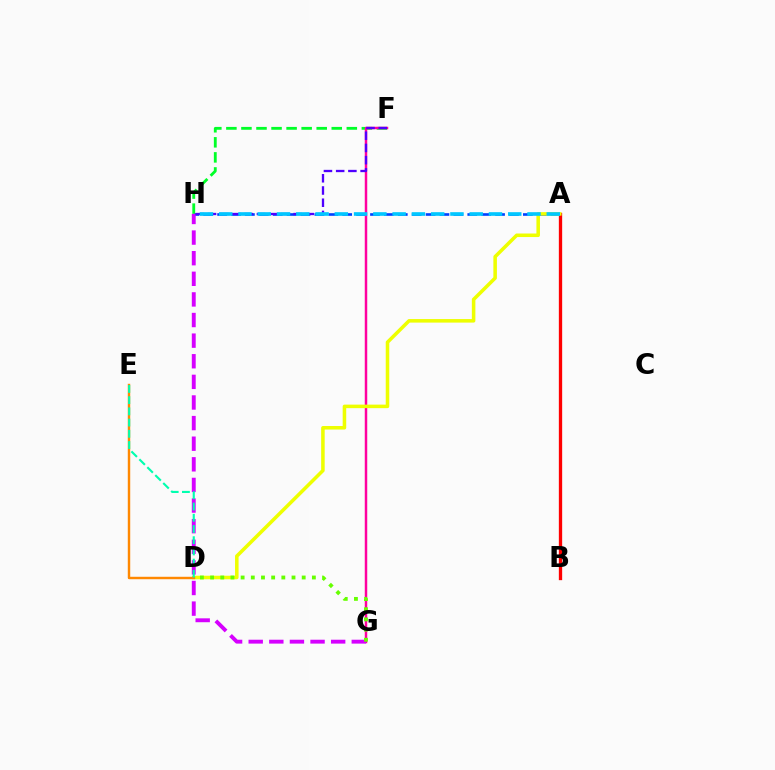{('F', 'H'): [{'color': '#00ff27', 'line_style': 'dashed', 'thickness': 2.04}, {'color': '#4f00ff', 'line_style': 'dashed', 'thickness': 1.66}], ('A', 'H'): [{'color': '#003fff', 'line_style': 'dashed', 'thickness': 1.89}, {'color': '#00c7ff', 'line_style': 'dashed', 'thickness': 2.62}], ('F', 'G'): [{'color': '#ff00a0', 'line_style': 'solid', 'thickness': 1.78}], ('A', 'B'): [{'color': '#ff0000', 'line_style': 'solid', 'thickness': 2.38}], ('G', 'H'): [{'color': '#d600ff', 'line_style': 'dashed', 'thickness': 2.8}], ('A', 'D'): [{'color': '#eeff00', 'line_style': 'solid', 'thickness': 2.55}], ('D', 'E'): [{'color': '#ff8800', 'line_style': 'solid', 'thickness': 1.76}, {'color': '#00ffaf', 'line_style': 'dashed', 'thickness': 1.52}], ('D', 'G'): [{'color': '#66ff00', 'line_style': 'dotted', 'thickness': 2.77}]}